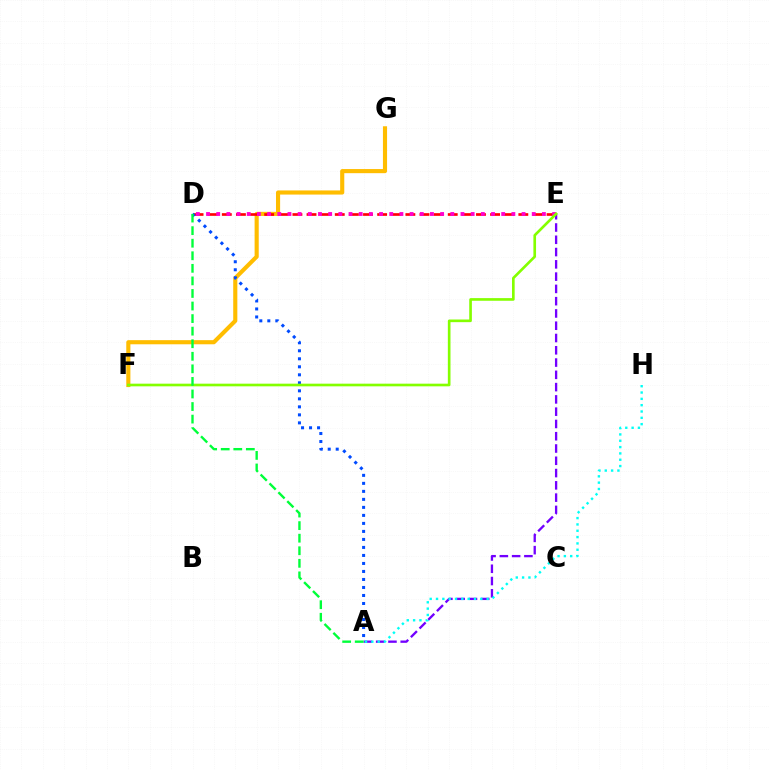{('F', 'G'): [{'color': '#ffbd00', 'line_style': 'solid', 'thickness': 2.97}], ('A', 'E'): [{'color': '#7200ff', 'line_style': 'dashed', 'thickness': 1.67}], ('D', 'E'): [{'color': '#ff0000', 'line_style': 'dashed', 'thickness': 1.92}, {'color': '#ff00cf', 'line_style': 'dotted', 'thickness': 2.77}], ('A', 'D'): [{'color': '#004bff', 'line_style': 'dotted', 'thickness': 2.18}, {'color': '#00ff39', 'line_style': 'dashed', 'thickness': 1.71}], ('E', 'F'): [{'color': '#84ff00', 'line_style': 'solid', 'thickness': 1.91}], ('A', 'H'): [{'color': '#00fff6', 'line_style': 'dotted', 'thickness': 1.72}]}